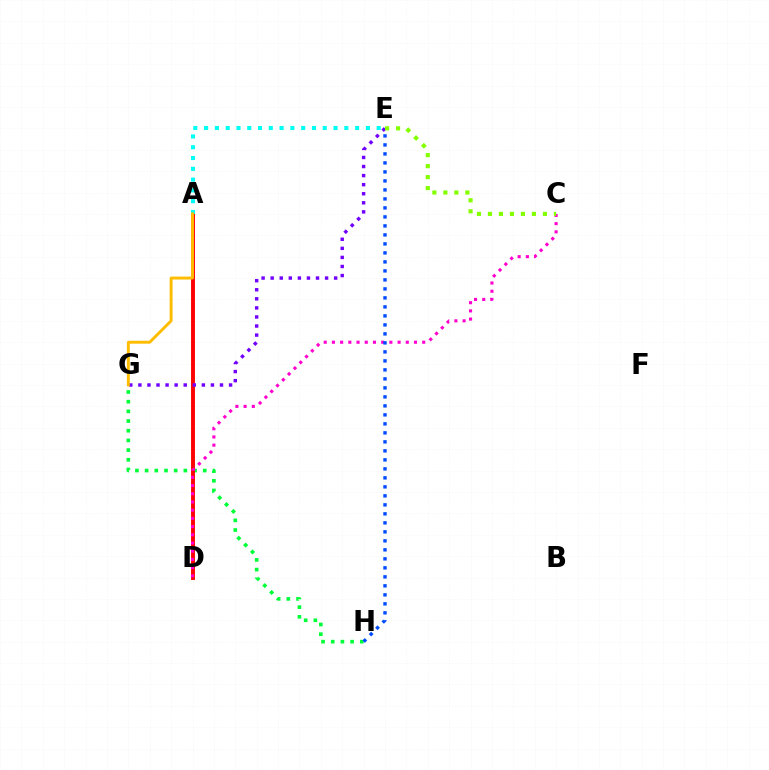{('G', 'H'): [{'color': '#00ff39', 'line_style': 'dotted', 'thickness': 2.63}], ('A', 'D'): [{'color': '#ff0000', 'line_style': 'solid', 'thickness': 2.81}], ('A', 'E'): [{'color': '#00fff6', 'line_style': 'dotted', 'thickness': 2.93}], ('E', 'G'): [{'color': '#7200ff', 'line_style': 'dotted', 'thickness': 2.46}], ('C', 'D'): [{'color': '#ff00cf', 'line_style': 'dotted', 'thickness': 2.23}], ('A', 'G'): [{'color': '#ffbd00', 'line_style': 'solid', 'thickness': 2.11}], ('E', 'H'): [{'color': '#004bff', 'line_style': 'dotted', 'thickness': 2.44}], ('C', 'E'): [{'color': '#84ff00', 'line_style': 'dotted', 'thickness': 2.99}]}